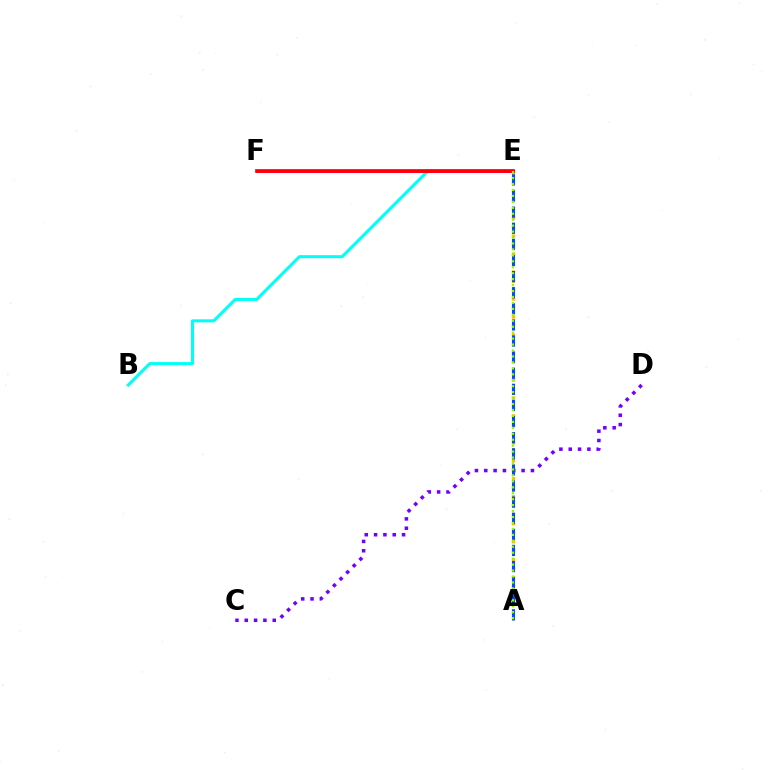{('C', 'D'): [{'color': '#7200ff', 'line_style': 'dotted', 'thickness': 2.54}], ('A', 'E'): [{'color': '#ffbd00', 'line_style': 'dotted', 'thickness': 2.44}, {'color': '#004bff', 'line_style': 'dashed', 'thickness': 2.19}, {'color': '#84ff00', 'line_style': 'dotted', 'thickness': 1.62}], ('E', 'F'): [{'color': '#00ff39', 'line_style': 'dotted', 'thickness': 1.66}, {'color': '#ff00cf', 'line_style': 'solid', 'thickness': 2.1}, {'color': '#ff0000', 'line_style': 'solid', 'thickness': 2.65}], ('B', 'E'): [{'color': '#00fff6', 'line_style': 'solid', 'thickness': 2.18}]}